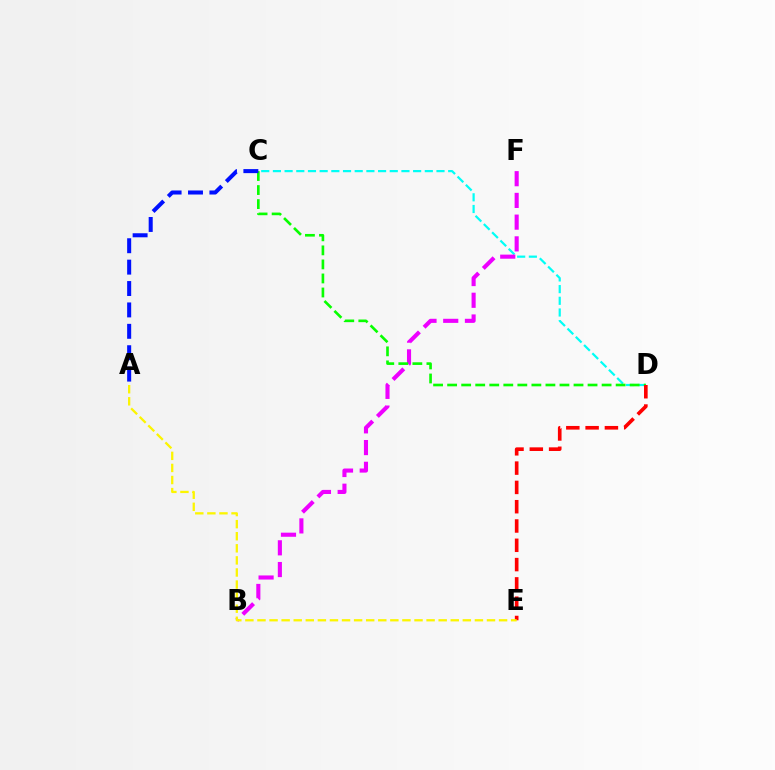{('C', 'D'): [{'color': '#00fff6', 'line_style': 'dashed', 'thickness': 1.59}, {'color': '#08ff00', 'line_style': 'dashed', 'thickness': 1.91}], ('B', 'F'): [{'color': '#ee00ff', 'line_style': 'dashed', 'thickness': 2.95}], ('D', 'E'): [{'color': '#ff0000', 'line_style': 'dashed', 'thickness': 2.62}], ('A', 'C'): [{'color': '#0010ff', 'line_style': 'dashed', 'thickness': 2.91}], ('A', 'E'): [{'color': '#fcf500', 'line_style': 'dashed', 'thickness': 1.64}]}